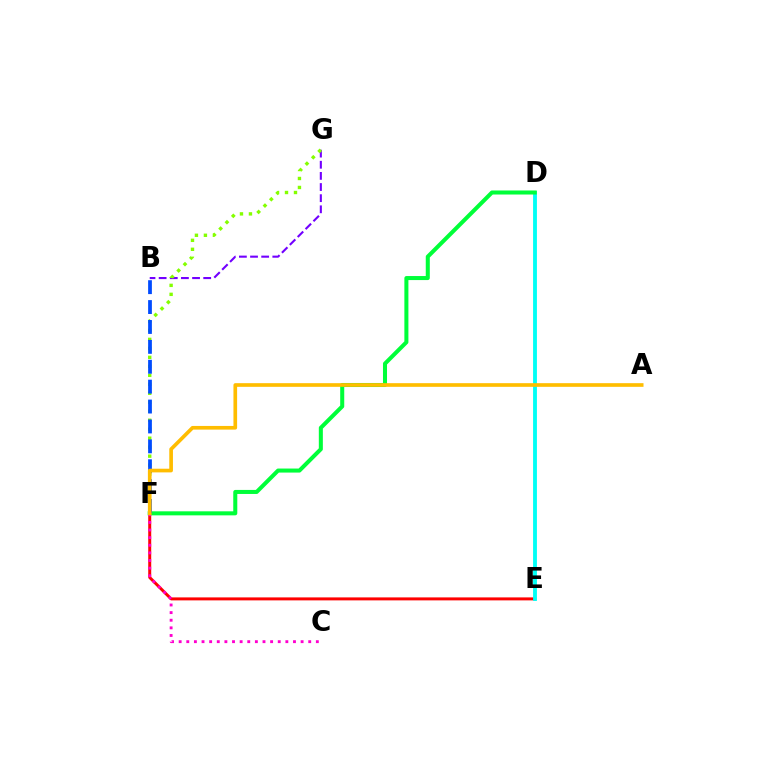{('B', 'G'): [{'color': '#7200ff', 'line_style': 'dashed', 'thickness': 1.51}], ('F', 'G'): [{'color': '#84ff00', 'line_style': 'dotted', 'thickness': 2.44}], ('E', 'F'): [{'color': '#ff0000', 'line_style': 'solid', 'thickness': 2.15}], ('D', 'E'): [{'color': '#00fff6', 'line_style': 'solid', 'thickness': 2.77}], ('D', 'F'): [{'color': '#00ff39', 'line_style': 'solid', 'thickness': 2.91}], ('C', 'F'): [{'color': '#ff00cf', 'line_style': 'dotted', 'thickness': 2.07}], ('B', 'F'): [{'color': '#004bff', 'line_style': 'dashed', 'thickness': 2.7}], ('A', 'F'): [{'color': '#ffbd00', 'line_style': 'solid', 'thickness': 2.64}]}